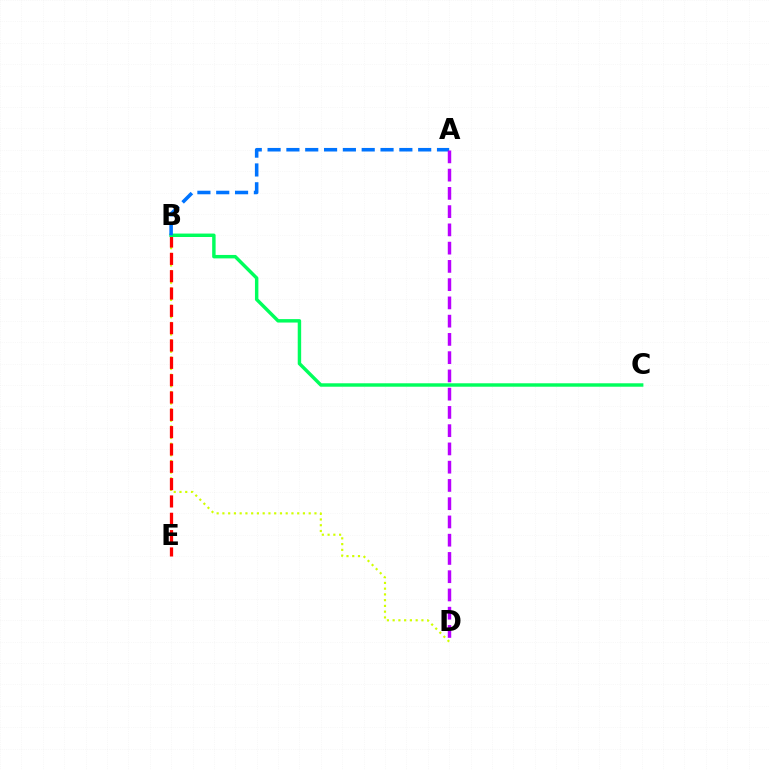{('B', 'D'): [{'color': '#d1ff00', 'line_style': 'dotted', 'thickness': 1.56}], ('B', 'E'): [{'color': '#ff0000', 'line_style': 'dashed', 'thickness': 2.35}], ('B', 'C'): [{'color': '#00ff5c', 'line_style': 'solid', 'thickness': 2.47}], ('A', 'B'): [{'color': '#0074ff', 'line_style': 'dashed', 'thickness': 2.56}], ('A', 'D'): [{'color': '#b900ff', 'line_style': 'dashed', 'thickness': 2.48}]}